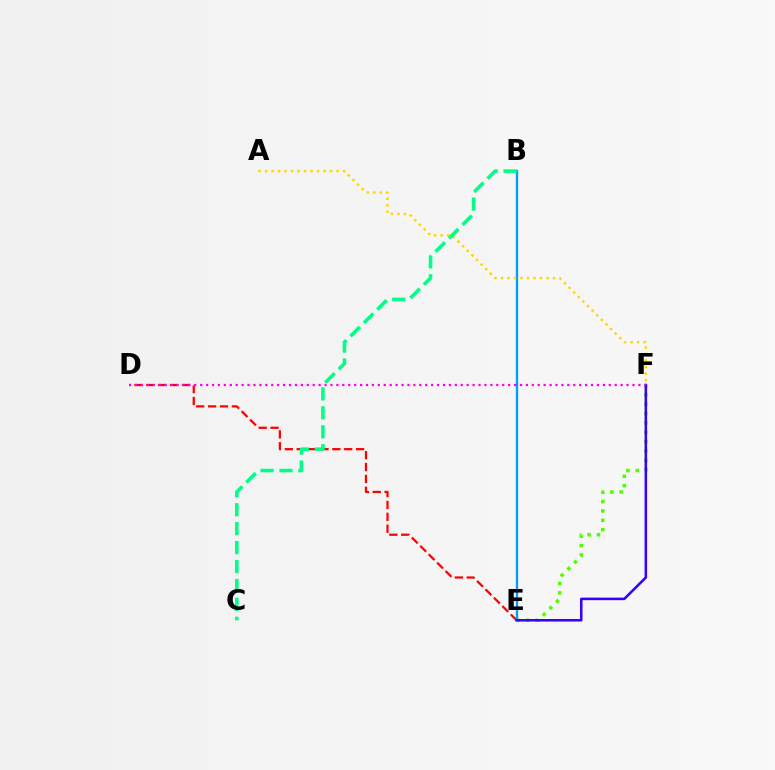{('D', 'E'): [{'color': '#ff0000', 'line_style': 'dashed', 'thickness': 1.61}], ('E', 'F'): [{'color': '#4fff00', 'line_style': 'dotted', 'thickness': 2.54}, {'color': '#3700ff', 'line_style': 'solid', 'thickness': 1.83}], ('B', 'E'): [{'color': '#009eff', 'line_style': 'solid', 'thickness': 1.67}], ('D', 'F'): [{'color': '#ff00ed', 'line_style': 'dotted', 'thickness': 1.61}], ('A', 'F'): [{'color': '#ffd500', 'line_style': 'dotted', 'thickness': 1.77}], ('B', 'C'): [{'color': '#00ff86', 'line_style': 'dashed', 'thickness': 2.57}]}